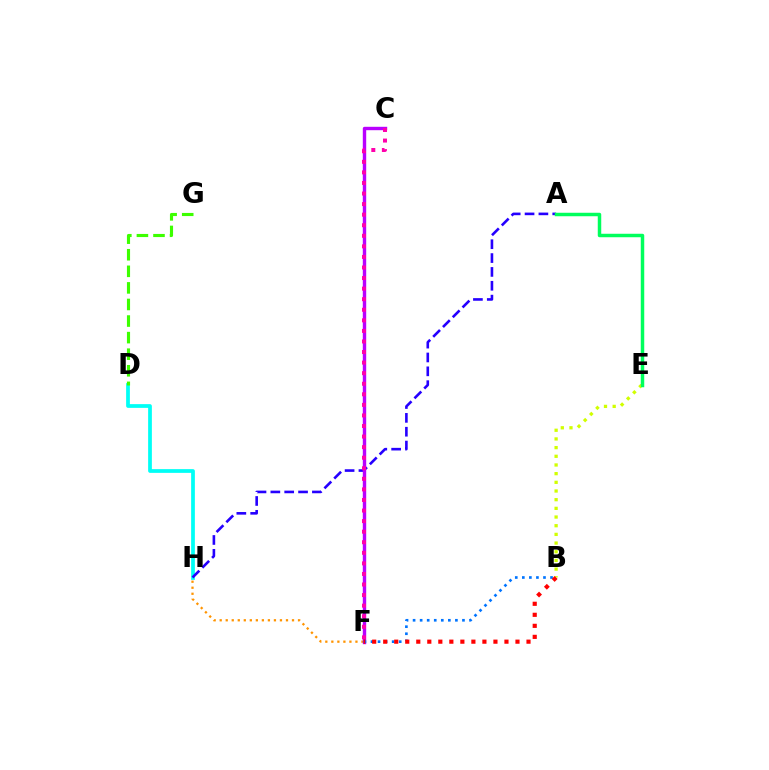{('D', 'H'): [{'color': '#00fff6', 'line_style': 'solid', 'thickness': 2.69}], ('F', 'H'): [{'color': '#ff9400', 'line_style': 'dotted', 'thickness': 1.64}], ('A', 'H'): [{'color': '#2500ff', 'line_style': 'dashed', 'thickness': 1.88}], ('C', 'F'): [{'color': '#b900ff', 'line_style': 'solid', 'thickness': 2.45}, {'color': '#ff00ac', 'line_style': 'dotted', 'thickness': 2.87}], ('B', 'F'): [{'color': '#0074ff', 'line_style': 'dotted', 'thickness': 1.92}, {'color': '#ff0000', 'line_style': 'dotted', 'thickness': 2.99}], ('D', 'G'): [{'color': '#3dff00', 'line_style': 'dashed', 'thickness': 2.25}], ('B', 'E'): [{'color': '#d1ff00', 'line_style': 'dotted', 'thickness': 2.36}], ('A', 'E'): [{'color': '#00ff5c', 'line_style': 'solid', 'thickness': 2.5}]}